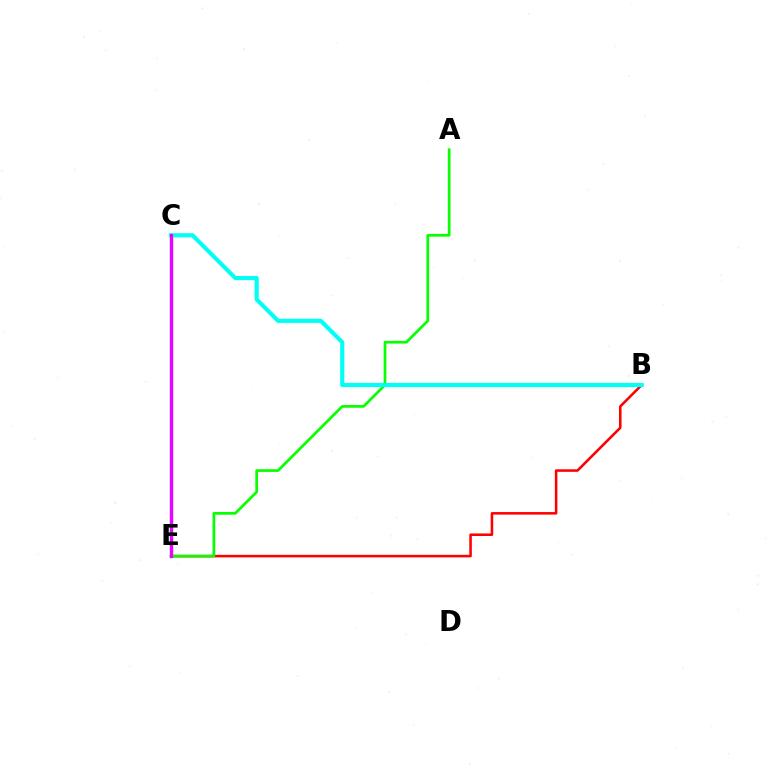{('C', 'E'): [{'color': '#0010ff', 'line_style': 'solid', 'thickness': 2.35}, {'color': '#fcf500', 'line_style': 'solid', 'thickness': 1.86}, {'color': '#ee00ff', 'line_style': 'solid', 'thickness': 2.2}], ('B', 'E'): [{'color': '#ff0000', 'line_style': 'solid', 'thickness': 1.83}], ('A', 'E'): [{'color': '#08ff00', 'line_style': 'solid', 'thickness': 1.96}], ('B', 'C'): [{'color': '#00fff6', 'line_style': 'solid', 'thickness': 3.0}]}